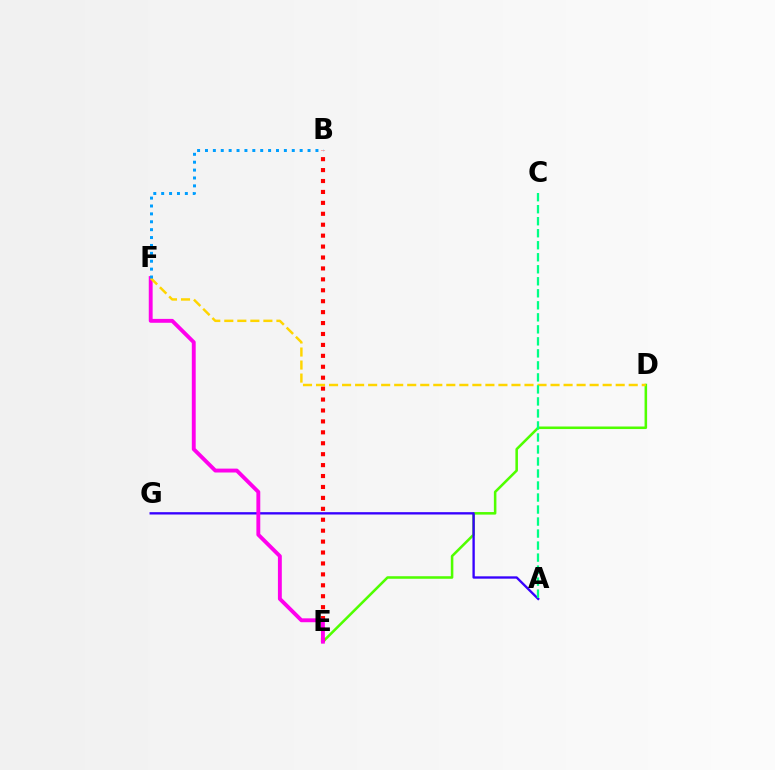{('D', 'E'): [{'color': '#4fff00', 'line_style': 'solid', 'thickness': 1.83}], ('B', 'E'): [{'color': '#ff0000', 'line_style': 'dotted', 'thickness': 2.97}], ('A', 'G'): [{'color': '#3700ff', 'line_style': 'solid', 'thickness': 1.69}], ('E', 'F'): [{'color': '#ff00ed', 'line_style': 'solid', 'thickness': 2.8}], ('D', 'F'): [{'color': '#ffd500', 'line_style': 'dashed', 'thickness': 1.77}], ('B', 'F'): [{'color': '#009eff', 'line_style': 'dotted', 'thickness': 2.14}], ('A', 'C'): [{'color': '#00ff86', 'line_style': 'dashed', 'thickness': 1.63}]}